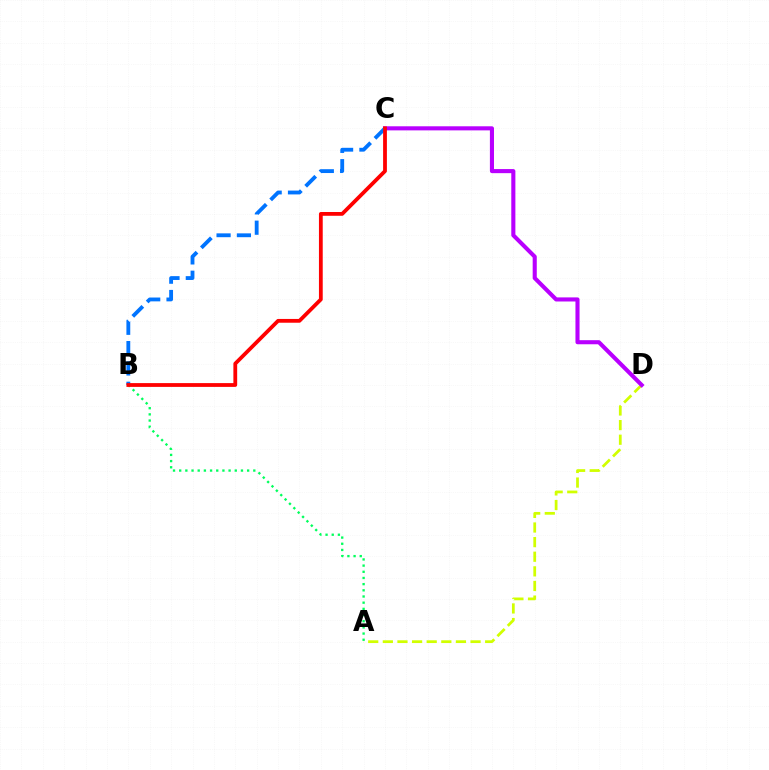{('A', 'D'): [{'color': '#d1ff00', 'line_style': 'dashed', 'thickness': 1.99}], ('C', 'D'): [{'color': '#b900ff', 'line_style': 'solid', 'thickness': 2.94}], ('A', 'B'): [{'color': '#00ff5c', 'line_style': 'dotted', 'thickness': 1.68}], ('B', 'C'): [{'color': '#0074ff', 'line_style': 'dashed', 'thickness': 2.76}, {'color': '#ff0000', 'line_style': 'solid', 'thickness': 2.73}]}